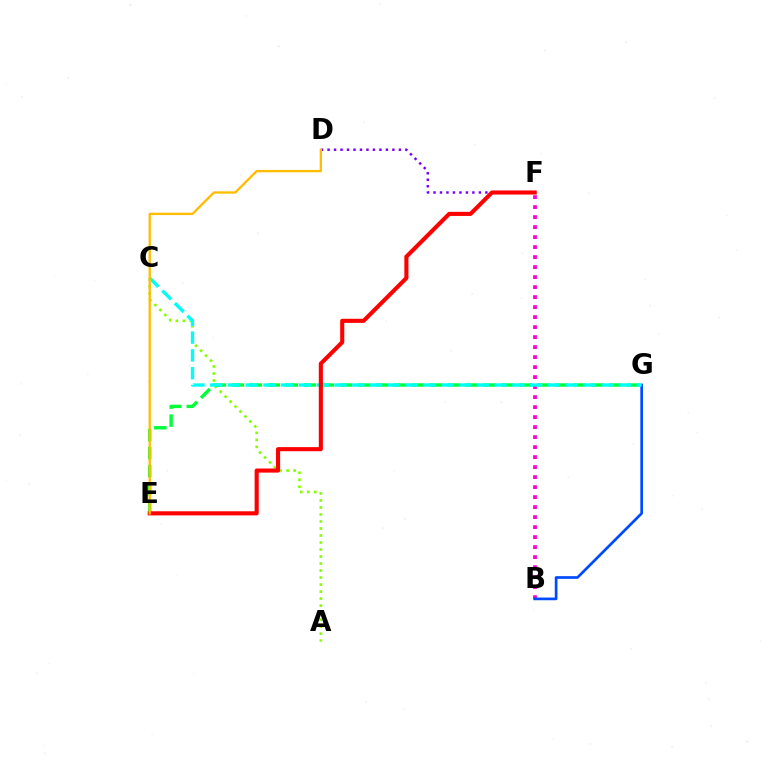{('D', 'F'): [{'color': '#7200ff', 'line_style': 'dotted', 'thickness': 1.76}], ('A', 'C'): [{'color': '#84ff00', 'line_style': 'dotted', 'thickness': 1.9}], ('B', 'F'): [{'color': '#ff00cf', 'line_style': 'dotted', 'thickness': 2.72}], ('E', 'G'): [{'color': '#00ff39', 'line_style': 'dashed', 'thickness': 2.44}], ('B', 'G'): [{'color': '#004bff', 'line_style': 'solid', 'thickness': 1.94}], ('C', 'G'): [{'color': '#00fff6', 'line_style': 'dashed', 'thickness': 2.41}], ('E', 'F'): [{'color': '#ff0000', 'line_style': 'solid', 'thickness': 2.95}], ('D', 'E'): [{'color': '#ffbd00', 'line_style': 'solid', 'thickness': 1.68}]}